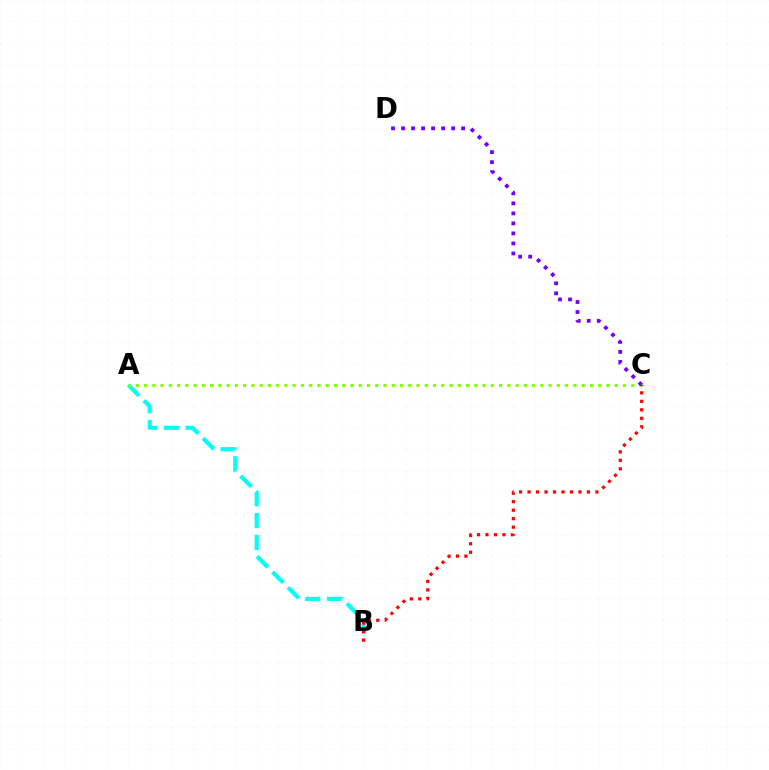{('A', 'B'): [{'color': '#00fff6', 'line_style': 'dashed', 'thickness': 2.97}], ('A', 'C'): [{'color': '#84ff00', 'line_style': 'dotted', 'thickness': 2.24}], ('C', 'D'): [{'color': '#7200ff', 'line_style': 'dotted', 'thickness': 2.72}], ('B', 'C'): [{'color': '#ff0000', 'line_style': 'dotted', 'thickness': 2.31}]}